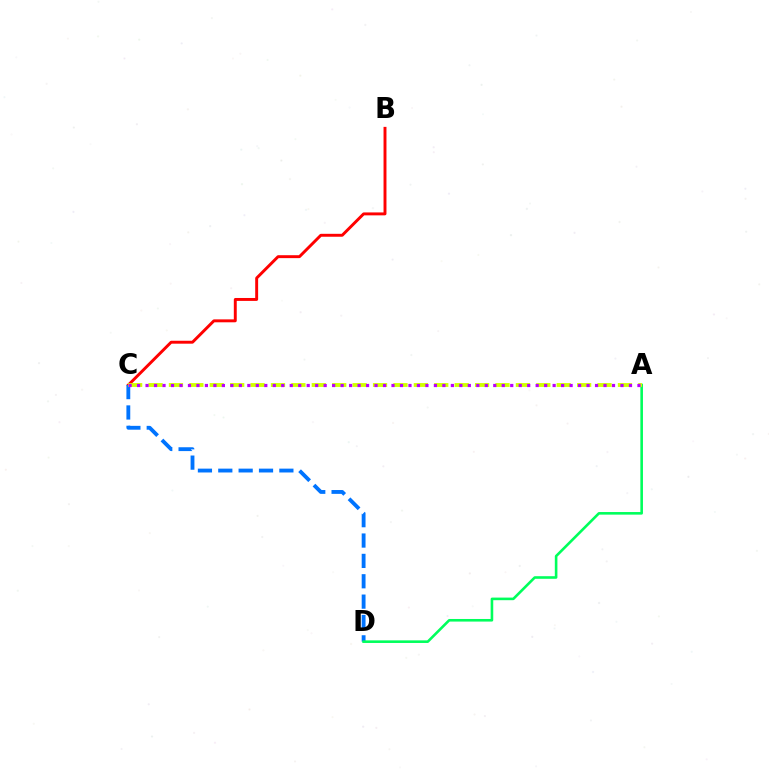{('B', 'C'): [{'color': '#ff0000', 'line_style': 'solid', 'thickness': 2.11}], ('C', 'D'): [{'color': '#0074ff', 'line_style': 'dashed', 'thickness': 2.77}], ('A', 'D'): [{'color': '#00ff5c', 'line_style': 'solid', 'thickness': 1.87}], ('A', 'C'): [{'color': '#d1ff00', 'line_style': 'dashed', 'thickness': 2.77}, {'color': '#b900ff', 'line_style': 'dotted', 'thickness': 2.3}]}